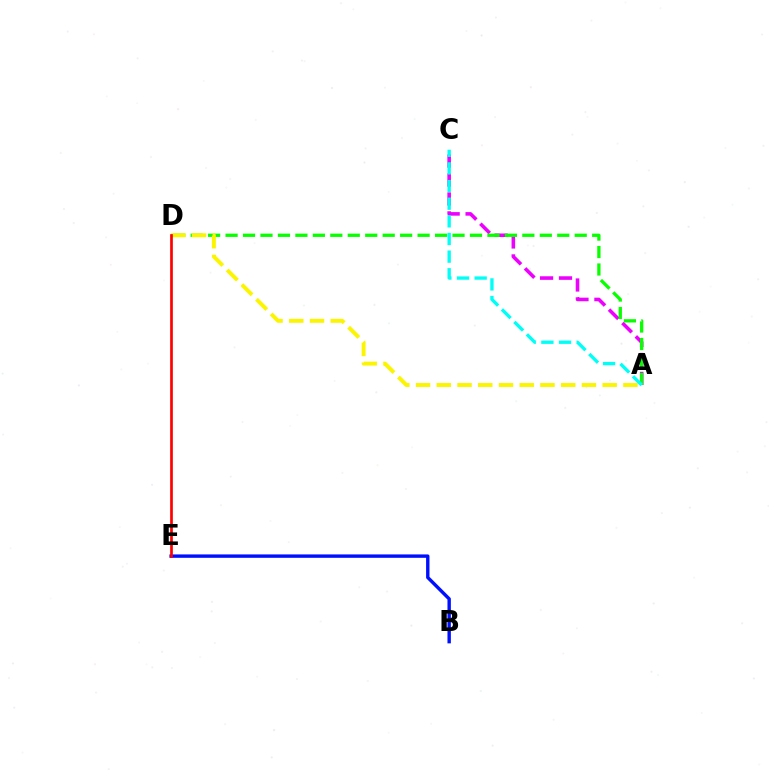{('A', 'C'): [{'color': '#ee00ff', 'line_style': 'dashed', 'thickness': 2.57}, {'color': '#00fff6', 'line_style': 'dashed', 'thickness': 2.4}], ('B', 'E'): [{'color': '#0010ff', 'line_style': 'solid', 'thickness': 2.44}], ('A', 'D'): [{'color': '#08ff00', 'line_style': 'dashed', 'thickness': 2.37}, {'color': '#fcf500', 'line_style': 'dashed', 'thickness': 2.82}], ('D', 'E'): [{'color': '#ff0000', 'line_style': 'solid', 'thickness': 1.94}]}